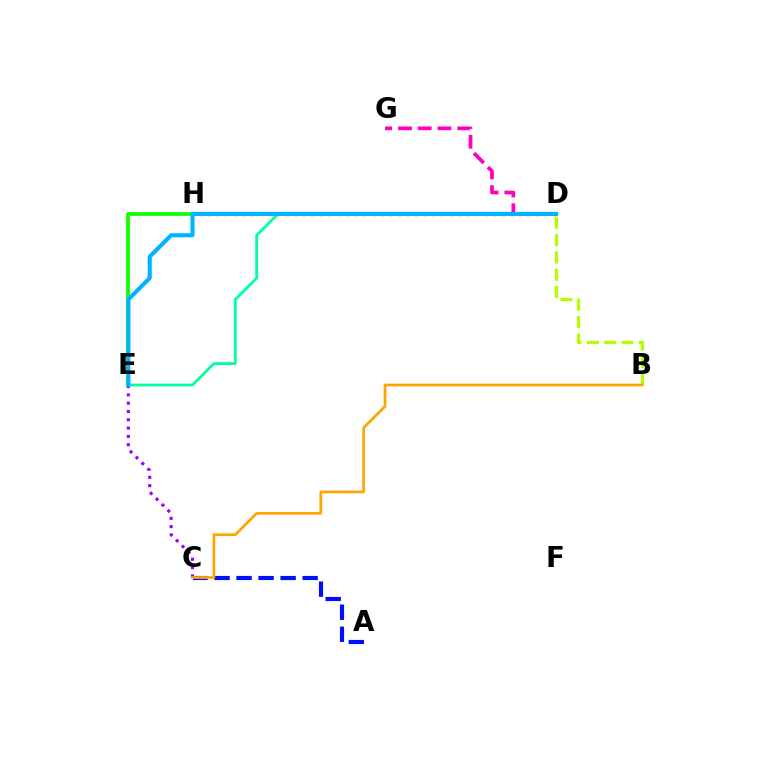{('D', 'G'): [{'color': '#ff00bd', 'line_style': 'dashed', 'thickness': 2.68}], ('C', 'E'): [{'color': '#9b00ff', 'line_style': 'dotted', 'thickness': 2.26}], ('E', 'H'): [{'color': '#08ff00', 'line_style': 'solid', 'thickness': 2.65}], ('B', 'D'): [{'color': '#b3ff00', 'line_style': 'dashed', 'thickness': 2.35}], ('D', 'H'): [{'color': '#ff0000', 'line_style': 'dotted', 'thickness': 2.35}], ('D', 'E'): [{'color': '#00ff9d', 'line_style': 'solid', 'thickness': 2.0}, {'color': '#00b5ff', 'line_style': 'solid', 'thickness': 2.96}], ('A', 'C'): [{'color': '#0010ff', 'line_style': 'dashed', 'thickness': 2.99}], ('B', 'C'): [{'color': '#ffa500', 'line_style': 'solid', 'thickness': 1.97}]}